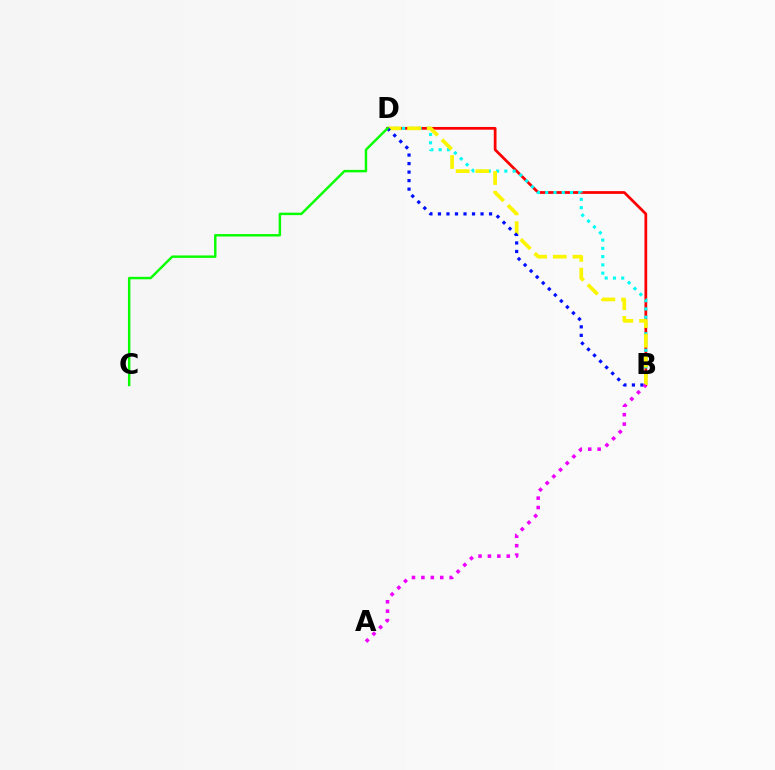{('B', 'D'): [{'color': '#ff0000', 'line_style': 'solid', 'thickness': 1.98}, {'color': '#00fff6', 'line_style': 'dotted', 'thickness': 2.25}, {'color': '#fcf500', 'line_style': 'dashed', 'thickness': 2.68}, {'color': '#0010ff', 'line_style': 'dotted', 'thickness': 2.31}], ('A', 'B'): [{'color': '#ee00ff', 'line_style': 'dotted', 'thickness': 2.56}], ('C', 'D'): [{'color': '#08ff00', 'line_style': 'solid', 'thickness': 1.76}]}